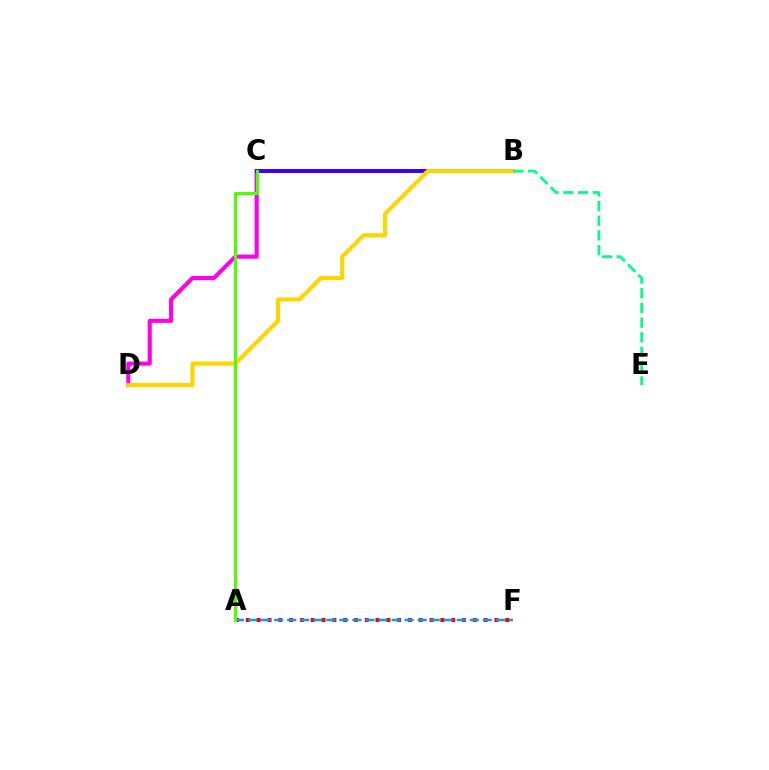{('A', 'F'): [{'color': '#ff0000', 'line_style': 'dotted', 'thickness': 2.94}, {'color': '#009eff', 'line_style': 'dashed', 'thickness': 1.77}], ('C', 'D'): [{'color': '#ff00ed', 'line_style': 'solid', 'thickness': 2.96}], ('B', 'C'): [{'color': '#3700ff', 'line_style': 'solid', 'thickness': 2.85}], ('B', 'D'): [{'color': '#ffd500', 'line_style': 'solid', 'thickness': 2.97}], ('A', 'C'): [{'color': '#4fff00', 'line_style': 'solid', 'thickness': 2.21}], ('B', 'E'): [{'color': '#00ff86', 'line_style': 'dashed', 'thickness': 2.0}]}